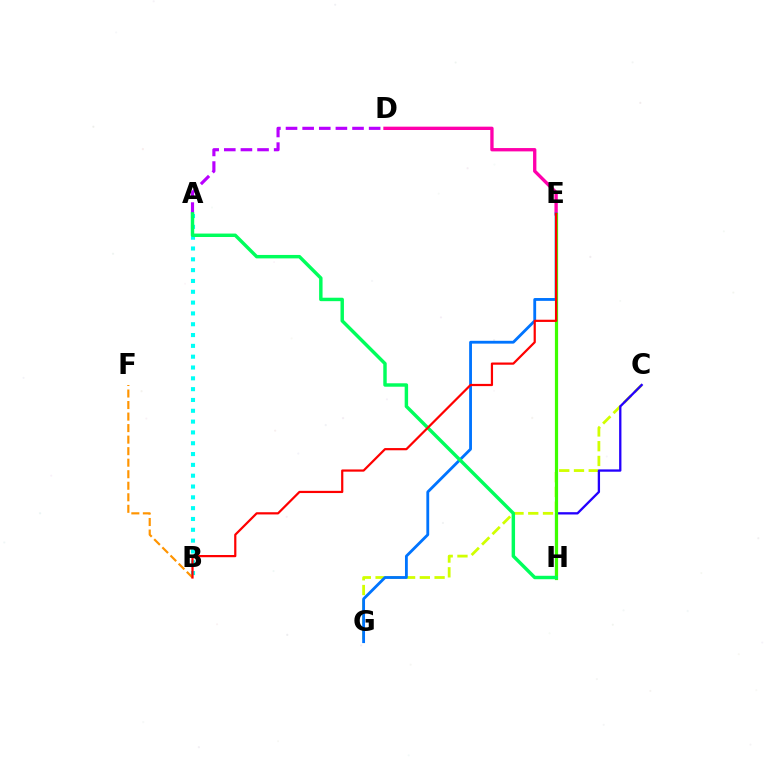{('A', 'B'): [{'color': '#00fff6', 'line_style': 'dotted', 'thickness': 2.94}], ('C', 'G'): [{'color': '#d1ff00', 'line_style': 'dashed', 'thickness': 2.0}], ('C', 'H'): [{'color': '#2500ff', 'line_style': 'solid', 'thickness': 1.67}], ('D', 'E'): [{'color': '#ff00ac', 'line_style': 'solid', 'thickness': 2.4}], ('B', 'F'): [{'color': '#ff9400', 'line_style': 'dashed', 'thickness': 1.57}], ('E', 'G'): [{'color': '#0074ff', 'line_style': 'solid', 'thickness': 2.04}], ('A', 'D'): [{'color': '#b900ff', 'line_style': 'dashed', 'thickness': 2.26}], ('E', 'H'): [{'color': '#3dff00', 'line_style': 'solid', 'thickness': 2.3}], ('A', 'H'): [{'color': '#00ff5c', 'line_style': 'solid', 'thickness': 2.48}], ('B', 'E'): [{'color': '#ff0000', 'line_style': 'solid', 'thickness': 1.59}]}